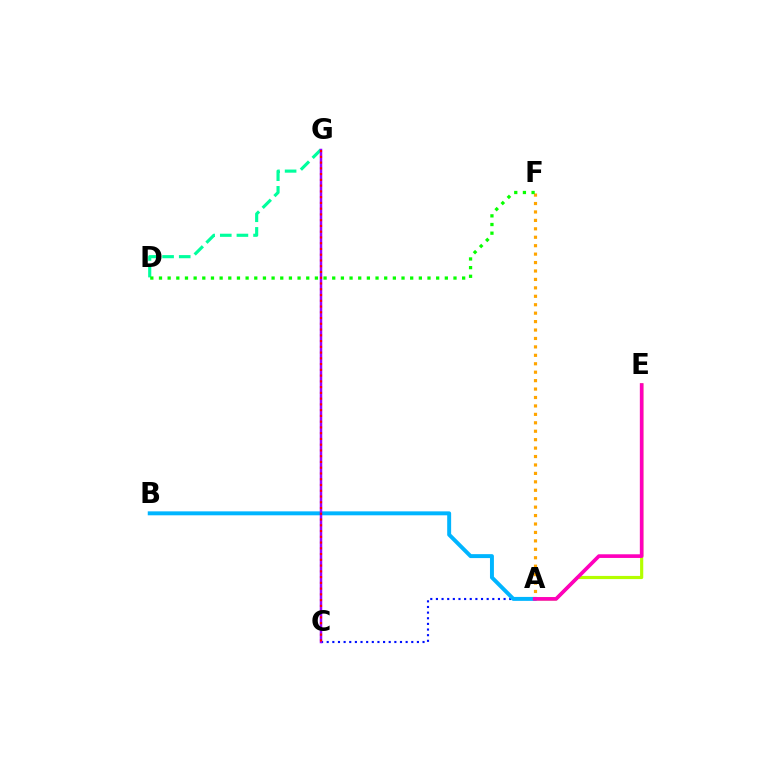{('A', 'C'): [{'color': '#0010ff', 'line_style': 'dotted', 'thickness': 1.53}], ('A', 'E'): [{'color': '#b3ff00', 'line_style': 'solid', 'thickness': 2.28}, {'color': '#ff00bd', 'line_style': 'solid', 'thickness': 2.64}], ('A', 'B'): [{'color': '#00b5ff', 'line_style': 'solid', 'thickness': 2.84}], ('D', 'G'): [{'color': '#00ff9d', 'line_style': 'dashed', 'thickness': 2.26}], ('A', 'F'): [{'color': '#ffa500', 'line_style': 'dotted', 'thickness': 2.29}], ('D', 'F'): [{'color': '#08ff00', 'line_style': 'dotted', 'thickness': 2.35}], ('C', 'G'): [{'color': '#9b00ff', 'line_style': 'solid', 'thickness': 1.8}, {'color': '#ff0000', 'line_style': 'dotted', 'thickness': 1.56}]}